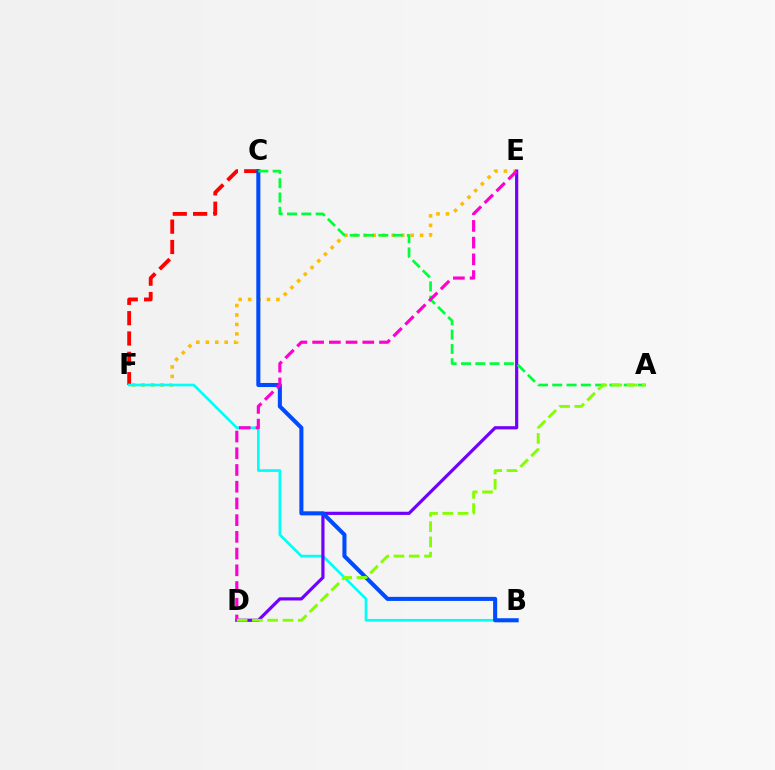{('E', 'F'): [{'color': '#ffbd00', 'line_style': 'dotted', 'thickness': 2.57}], ('C', 'F'): [{'color': '#ff0000', 'line_style': 'dashed', 'thickness': 2.76}], ('B', 'F'): [{'color': '#00fff6', 'line_style': 'solid', 'thickness': 1.93}], ('D', 'E'): [{'color': '#7200ff', 'line_style': 'solid', 'thickness': 2.29}, {'color': '#ff00cf', 'line_style': 'dashed', 'thickness': 2.27}], ('B', 'C'): [{'color': '#004bff', 'line_style': 'solid', 'thickness': 2.93}], ('A', 'C'): [{'color': '#00ff39', 'line_style': 'dashed', 'thickness': 1.94}], ('A', 'D'): [{'color': '#84ff00', 'line_style': 'dashed', 'thickness': 2.07}]}